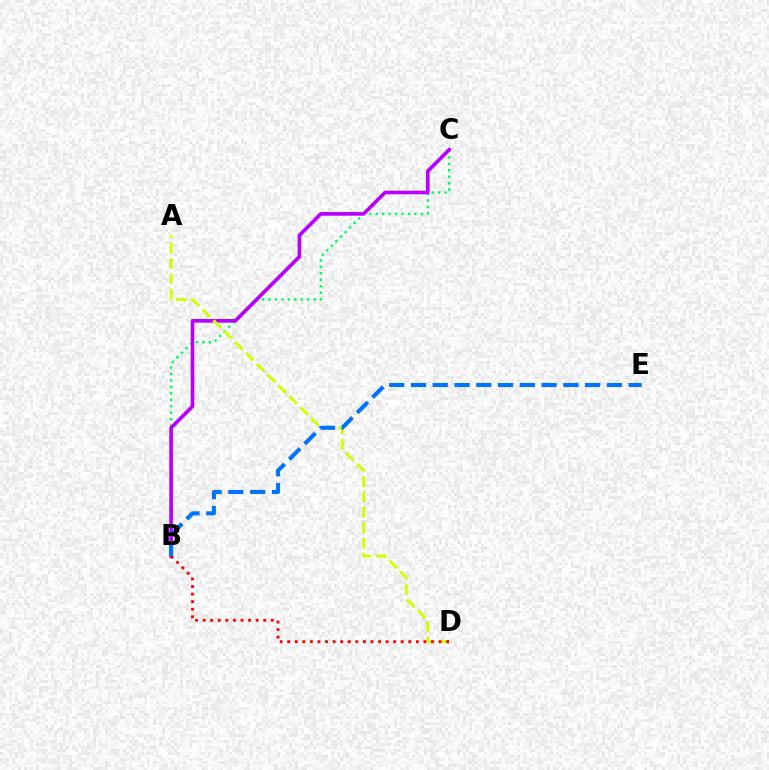{('B', 'C'): [{'color': '#00ff5c', 'line_style': 'dotted', 'thickness': 1.75}, {'color': '#b900ff', 'line_style': 'solid', 'thickness': 2.64}], ('A', 'D'): [{'color': '#d1ff00', 'line_style': 'dashed', 'thickness': 2.09}], ('B', 'D'): [{'color': '#ff0000', 'line_style': 'dotted', 'thickness': 2.06}], ('B', 'E'): [{'color': '#0074ff', 'line_style': 'dashed', 'thickness': 2.96}]}